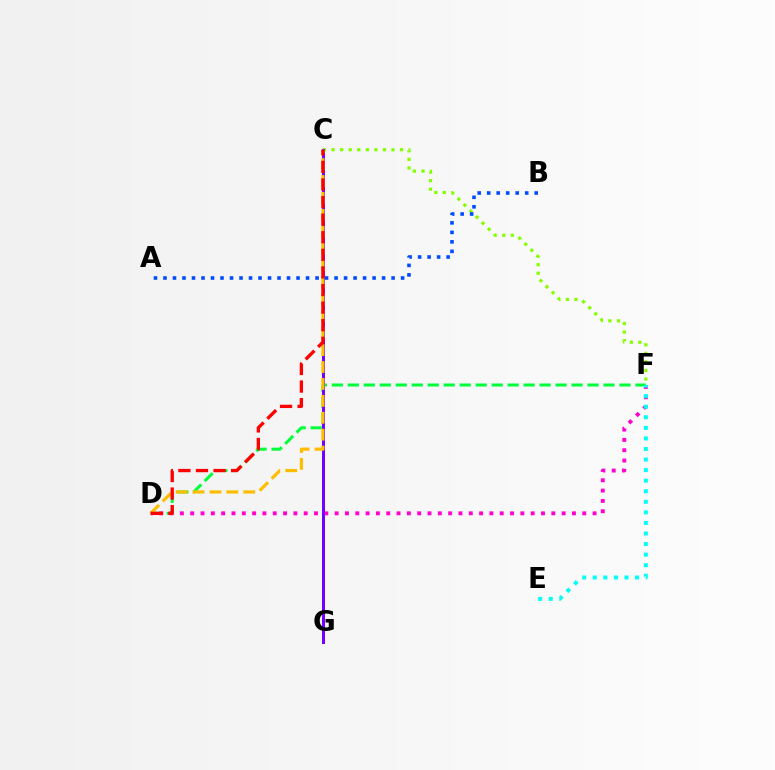{('C', 'F'): [{'color': '#84ff00', 'line_style': 'dotted', 'thickness': 2.33}], ('D', 'F'): [{'color': '#ff00cf', 'line_style': 'dotted', 'thickness': 2.8}, {'color': '#00ff39', 'line_style': 'dashed', 'thickness': 2.17}], ('E', 'F'): [{'color': '#00fff6', 'line_style': 'dotted', 'thickness': 2.87}], ('C', 'G'): [{'color': '#7200ff', 'line_style': 'solid', 'thickness': 2.14}], ('C', 'D'): [{'color': '#ffbd00', 'line_style': 'dashed', 'thickness': 2.3}, {'color': '#ff0000', 'line_style': 'dashed', 'thickness': 2.39}], ('A', 'B'): [{'color': '#004bff', 'line_style': 'dotted', 'thickness': 2.58}]}